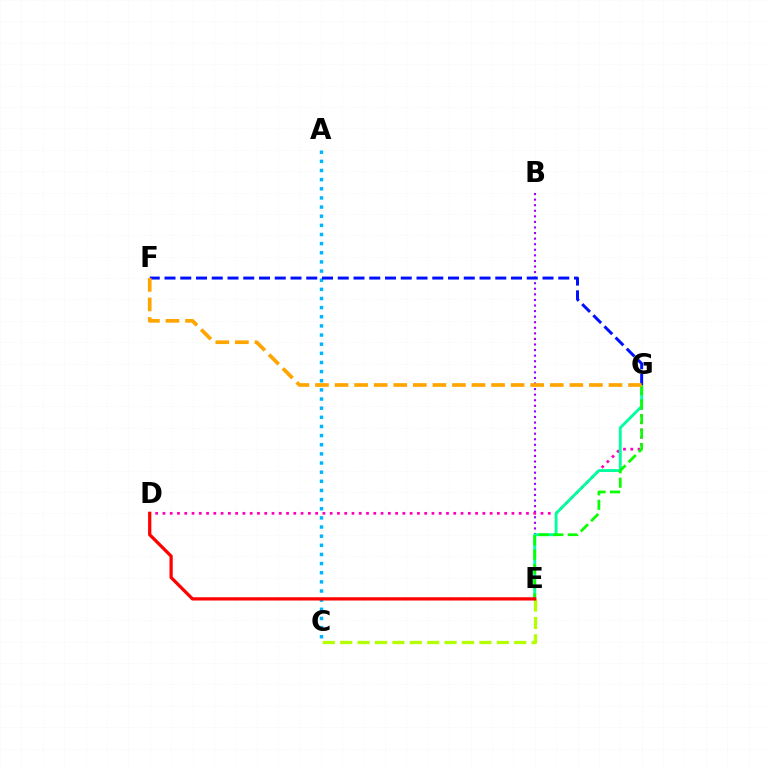{('A', 'C'): [{'color': '#00b5ff', 'line_style': 'dotted', 'thickness': 2.48}], ('B', 'E'): [{'color': '#9b00ff', 'line_style': 'dotted', 'thickness': 1.51}], ('D', 'G'): [{'color': '#ff00bd', 'line_style': 'dotted', 'thickness': 1.98}], ('E', 'G'): [{'color': '#00ff9d', 'line_style': 'solid', 'thickness': 2.06}, {'color': '#08ff00', 'line_style': 'dashed', 'thickness': 1.97}], ('F', 'G'): [{'color': '#0010ff', 'line_style': 'dashed', 'thickness': 2.14}, {'color': '#ffa500', 'line_style': 'dashed', 'thickness': 2.66}], ('C', 'E'): [{'color': '#b3ff00', 'line_style': 'dashed', 'thickness': 2.36}], ('D', 'E'): [{'color': '#ff0000', 'line_style': 'solid', 'thickness': 2.34}]}